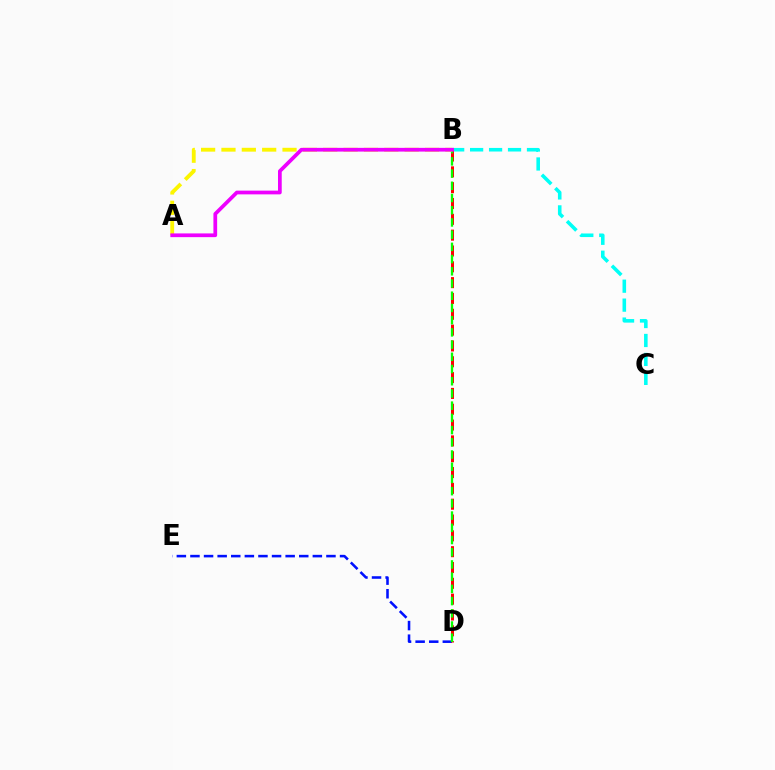{('D', 'E'): [{'color': '#0010ff', 'line_style': 'dashed', 'thickness': 1.85}], ('B', 'C'): [{'color': '#00fff6', 'line_style': 'dashed', 'thickness': 2.58}], ('B', 'D'): [{'color': '#ff0000', 'line_style': 'dashed', 'thickness': 2.15}, {'color': '#08ff00', 'line_style': 'dashed', 'thickness': 1.66}], ('A', 'B'): [{'color': '#fcf500', 'line_style': 'dashed', 'thickness': 2.77}, {'color': '#ee00ff', 'line_style': 'solid', 'thickness': 2.69}]}